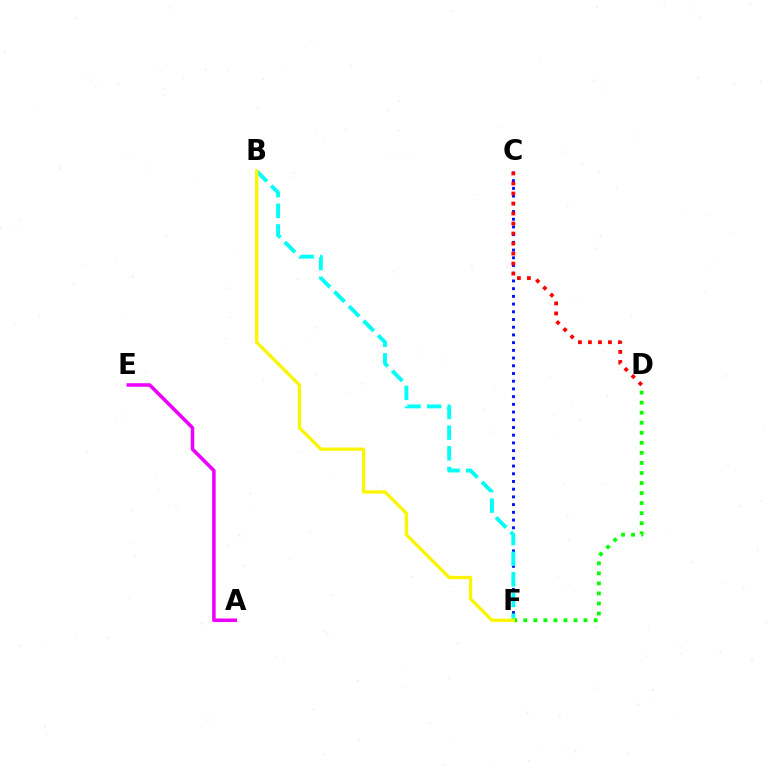{('C', 'F'): [{'color': '#0010ff', 'line_style': 'dotted', 'thickness': 2.1}], ('A', 'E'): [{'color': '#ee00ff', 'line_style': 'solid', 'thickness': 2.56}], ('B', 'F'): [{'color': '#00fff6', 'line_style': 'dashed', 'thickness': 2.81}, {'color': '#fcf500', 'line_style': 'solid', 'thickness': 2.36}], ('D', 'F'): [{'color': '#08ff00', 'line_style': 'dotted', 'thickness': 2.73}], ('C', 'D'): [{'color': '#ff0000', 'line_style': 'dotted', 'thickness': 2.72}]}